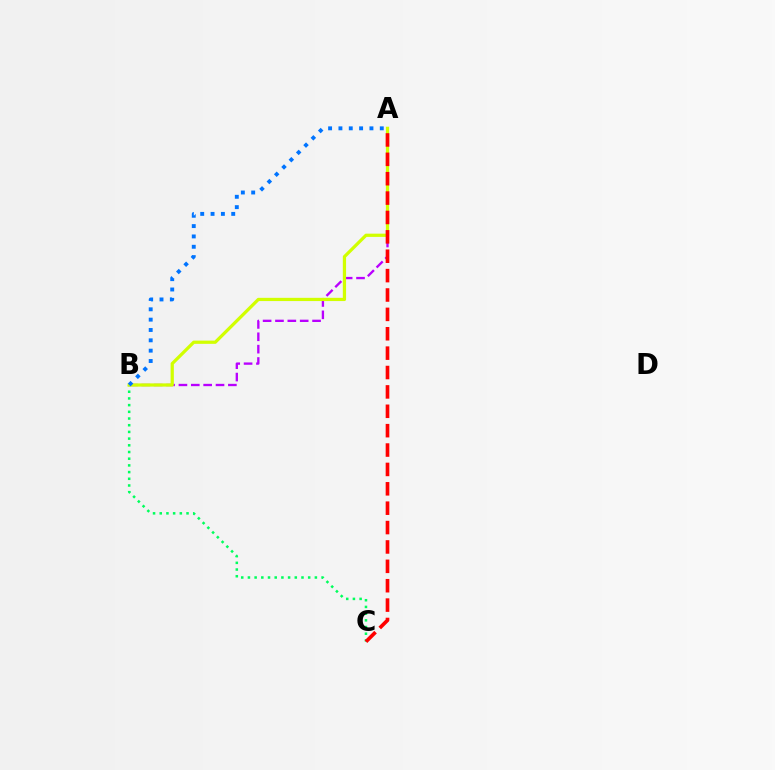{('B', 'C'): [{'color': '#00ff5c', 'line_style': 'dotted', 'thickness': 1.82}], ('A', 'B'): [{'color': '#b900ff', 'line_style': 'dashed', 'thickness': 1.68}, {'color': '#d1ff00', 'line_style': 'solid', 'thickness': 2.33}, {'color': '#0074ff', 'line_style': 'dotted', 'thickness': 2.81}], ('A', 'C'): [{'color': '#ff0000', 'line_style': 'dashed', 'thickness': 2.63}]}